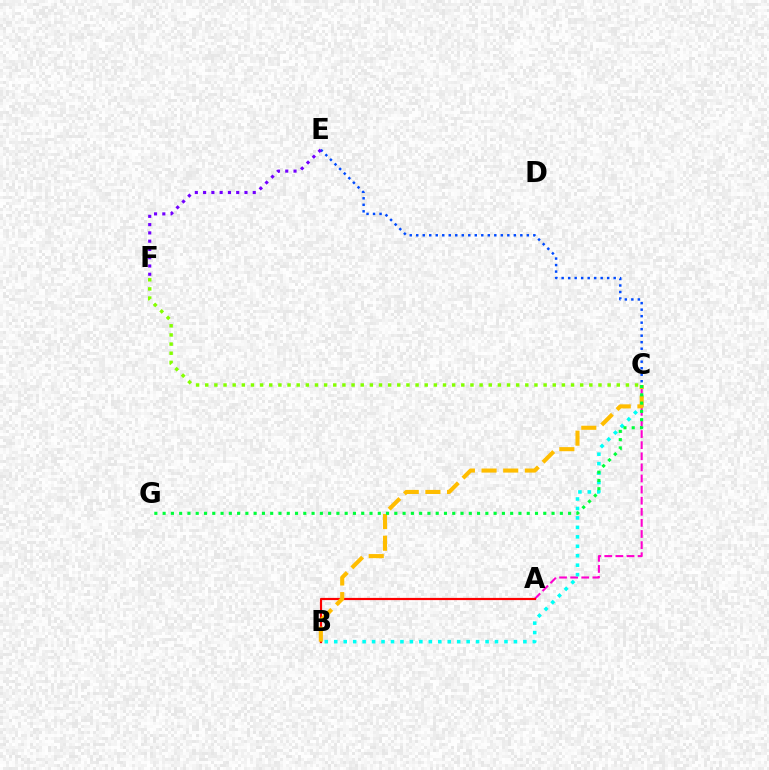{('C', 'E'): [{'color': '#004bff', 'line_style': 'dotted', 'thickness': 1.77}], ('A', 'C'): [{'color': '#ff00cf', 'line_style': 'dashed', 'thickness': 1.51}], ('B', 'C'): [{'color': '#00fff6', 'line_style': 'dotted', 'thickness': 2.57}, {'color': '#ffbd00', 'line_style': 'dashed', 'thickness': 2.94}], ('A', 'B'): [{'color': '#ff0000', 'line_style': 'solid', 'thickness': 1.58}], ('E', 'F'): [{'color': '#7200ff', 'line_style': 'dotted', 'thickness': 2.25}], ('C', 'G'): [{'color': '#00ff39', 'line_style': 'dotted', 'thickness': 2.25}], ('C', 'F'): [{'color': '#84ff00', 'line_style': 'dotted', 'thickness': 2.48}]}